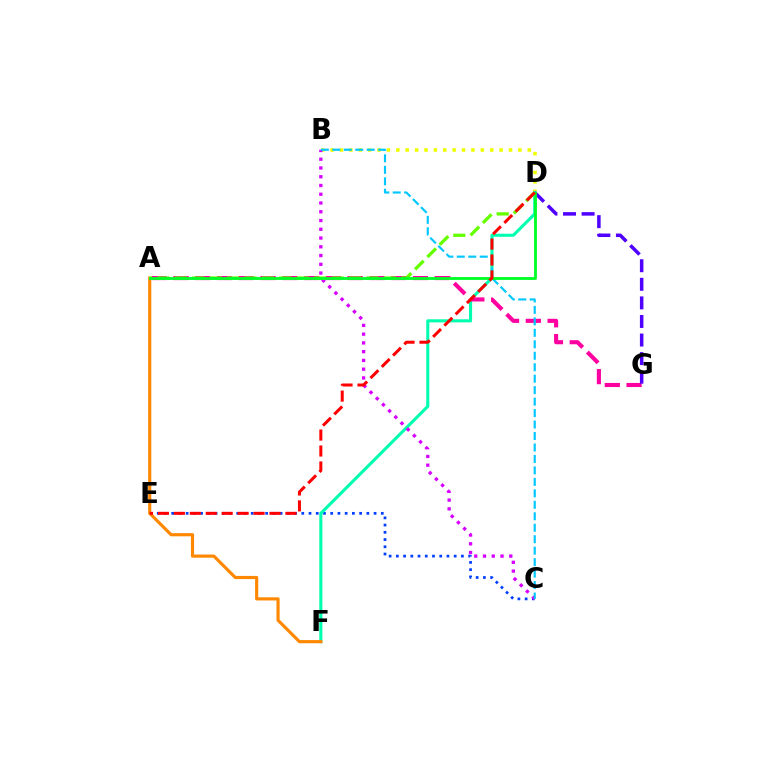{('C', 'E'): [{'color': '#003fff', 'line_style': 'dotted', 'thickness': 1.96}], ('B', 'D'): [{'color': '#eeff00', 'line_style': 'dotted', 'thickness': 2.55}], ('D', 'F'): [{'color': '#00ffaf', 'line_style': 'solid', 'thickness': 2.22}], ('B', 'C'): [{'color': '#d600ff', 'line_style': 'dotted', 'thickness': 2.38}, {'color': '#00c7ff', 'line_style': 'dashed', 'thickness': 1.56}], ('A', 'G'): [{'color': '#ff00a0', 'line_style': 'dashed', 'thickness': 2.96}], ('A', 'F'): [{'color': '#ff8800', 'line_style': 'solid', 'thickness': 2.27}], ('D', 'G'): [{'color': '#4f00ff', 'line_style': 'dashed', 'thickness': 2.52}], ('A', 'D'): [{'color': '#66ff00', 'line_style': 'dashed', 'thickness': 2.37}, {'color': '#00ff27', 'line_style': 'solid', 'thickness': 2.04}], ('D', 'E'): [{'color': '#ff0000', 'line_style': 'dashed', 'thickness': 2.17}]}